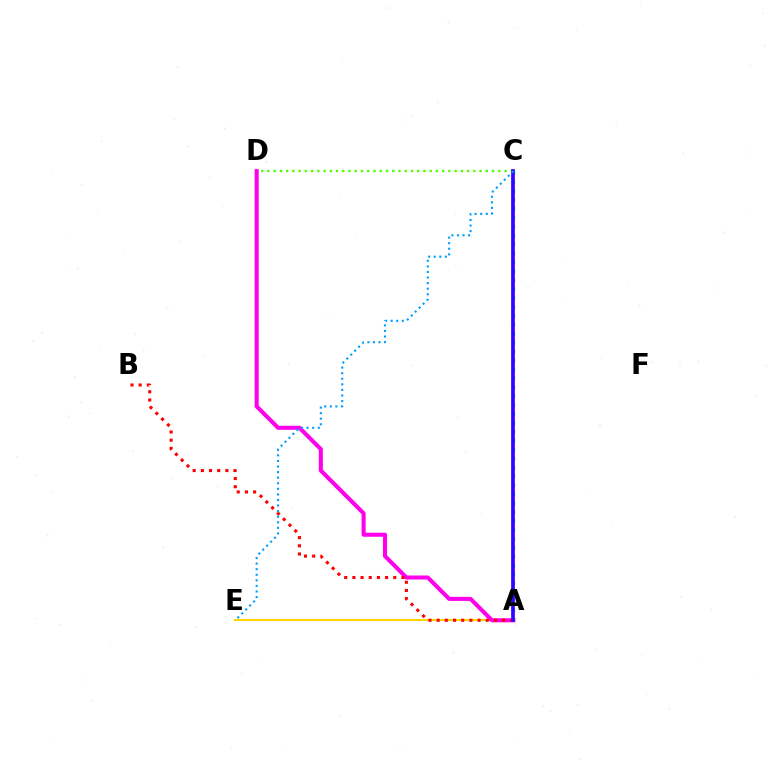{('C', 'D'): [{'color': '#4fff00', 'line_style': 'dotted', 'thickness': 1.7}], ('A', 'E'): [{'color': '#ffd500', 'line_style': 'solid', 'thickness': 1.51}], ('A', 'D'): [{'color': '#ff00ed', 'line_style': 'solid', 'thickness': 2.92}], ('A', 'C'): [{'color': '#00ff86', 'line_style': 'dotted', 'thickness': 2.42}, {'color': '#3700ff', 'line_style': 'solid', 'thickness': 2.67}], ('A', 'B'): [{'color': '#ff0000', 'line_style': 'dotted', 'thickness': 2.22}], ('C', 'E'): [{'color': '#009eff', 'line_style': 'dotted', 'thickness': 1.51}]}